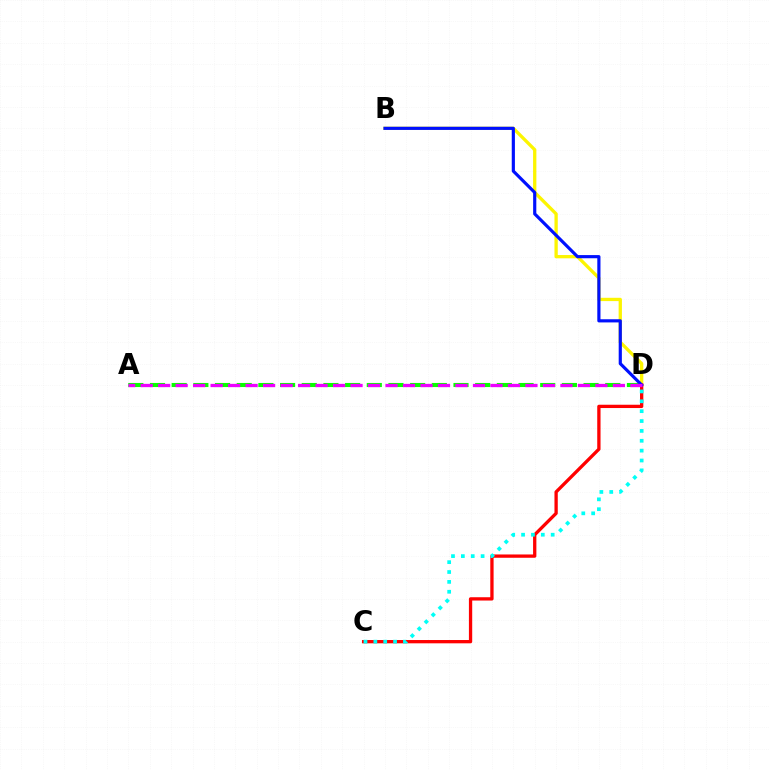{('B', 'D'): [{'color': '#fcf500', 'line_style': 'solid', 'thickness': 2.37}, {'color': '#0010ff', 'line_style': 'solid', 'thickness': 2.28}], ('A', 'D'): [{'color': '#08ff00', 'line_style': 'dashed', 'thickness': 2.94}, {'color': '#ee00ff', 'line_style': 'dashed', 'thickness': 2.38}], ('C', 'D'): [{'color': '#ff0000', 'line_style': 'solid', 'thickness': 2.37}, {'color': '#00fff6', 'line_style': 'dotted', 'thickness': 2.68}]}